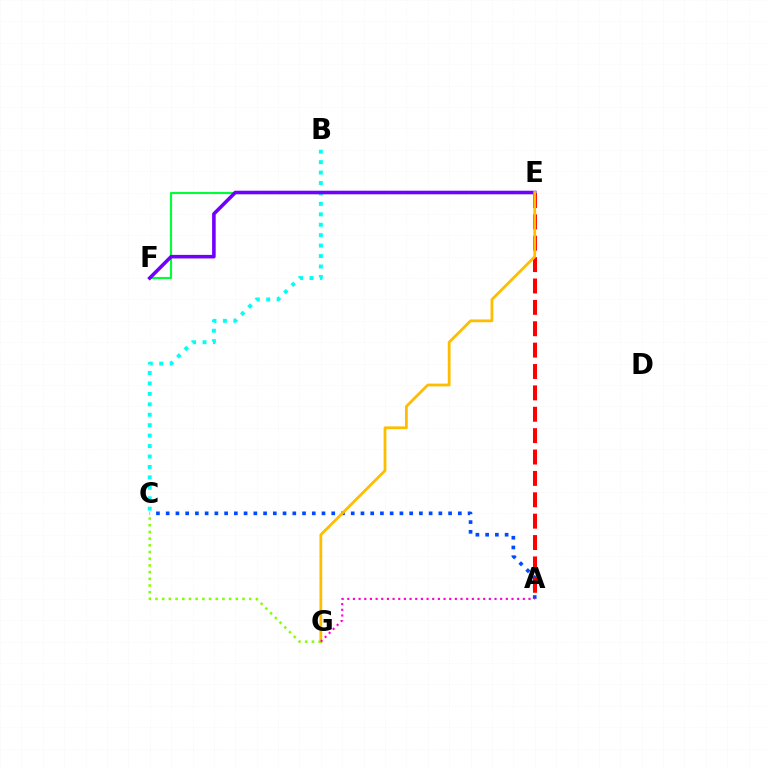{('B', 'C'): [{'color': '#00fff6', 'line_style': 'dotted', 'thickness': 2.84}], ('A', 'C'): [{'color': '#004bff', 'line_style': 'dotted', 'thickness': 2.65}], ('E', 'F'): [{'color': '#00ff39', 'line_style': 'solid', 'thickness': 1.54}, {'color': '#7200ff', 'line_style': 'solid', 'thickness': 2.57}], ('A', 'E'): [{'color': '#ff0000', 'line_style': 'dashed', 'thickness': 2.9}], ('E', 'G'): [{'color': '#ffbd00', 'line_style': 'solid', 'thickness': 2.0}], ('C', 'G'): [{'color': '#84ff00', 'line_style': 'dotted', 'thickness': 1.82}], ('A', 'G'): [{'color': '#ff00cf', 'line_style': 'dotted', 'thickness': 1.54}]}